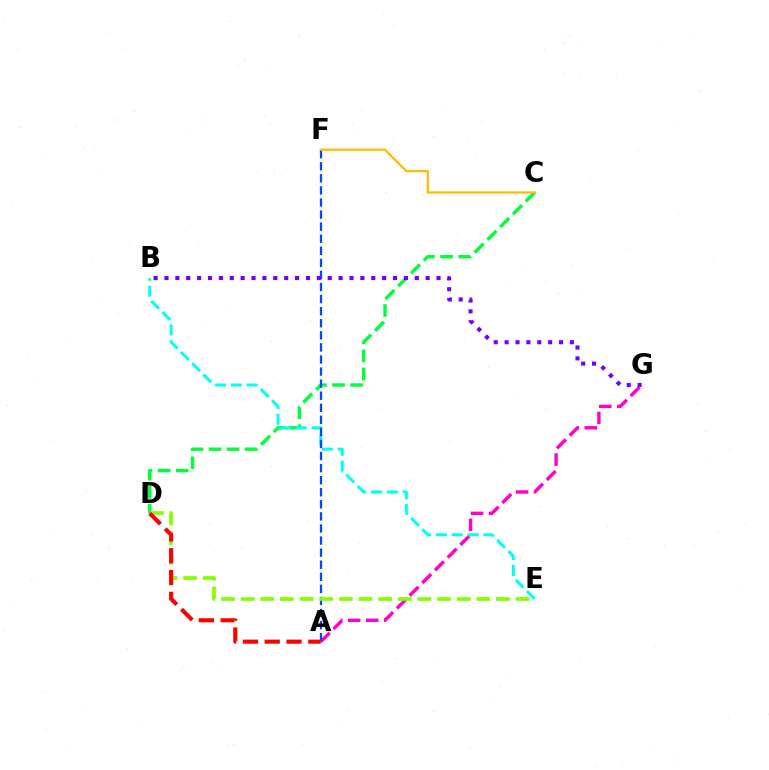{('A', 'G'): [{'color': '#ff00cf', 'line_style': 'dashed', 'thickness': 2.44}], ('C', 'D'): [{'color': '#00ff39', 'line_style': 'dashed', 'thickness': 2.45}], ('B', 'E'): [{'color': '#00fff6', 'line_style': 'dashed', 'thickness': 2.15}], ('A', 'F'): [{'color': '#004bff', 'line_style': 'dashed', 'thickness': 1.64}], ('C', 'F'): [{'color': '#ffbd00', 'line_style': 'solid', 'thickness': 1.62}], ('B', 'G'): [{'color': '#7200ff', 'line_style': 'dotted', 'thickness': 2.96}], ('D', 'E'): [{'color': '#84ff00', 'line_style': 'dashed', 'thickness': 2.67}], ('A', 'D'): [{'color': '#ff0000', 'line_style': 'dashed', 'thickness': 2.96}]}